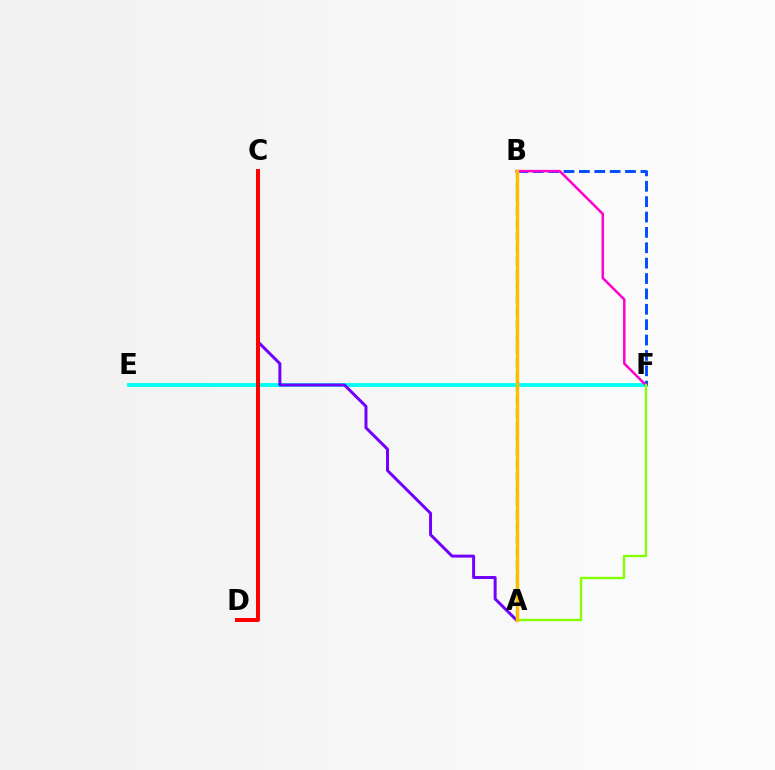{('E', 'F'): [{'color': '#00fff6', 'line_style': 'solid', 'thickness': 2.77}], ('A', 'B'): [{'color': '#00ff39', 'line_style': 'dashed', 'thickness': 1.72}, {'color': '#ffbd00', 'line_style': 'solid', 'thickness': 2.44}], ('A', 'C'): [{'color': '#7200ff', 'line_style': 'solid', 'thickness': 2.14}], ('B', 'F'): [{'color': '#004bff', 'line_style': 'dashed', 'thickness': 2.09}, {'color': '#ff00cf', 'line_style': 'solid', 'thickness': 1.81}], ('C', 'D'): [{'color': '#ff0000', 'line_style': 'solid', 'thickness': 2.88}], ('A', 'F'): [{'color': '#84ff00', 'line_style': 'solid', 'thickness': 1.69}]}